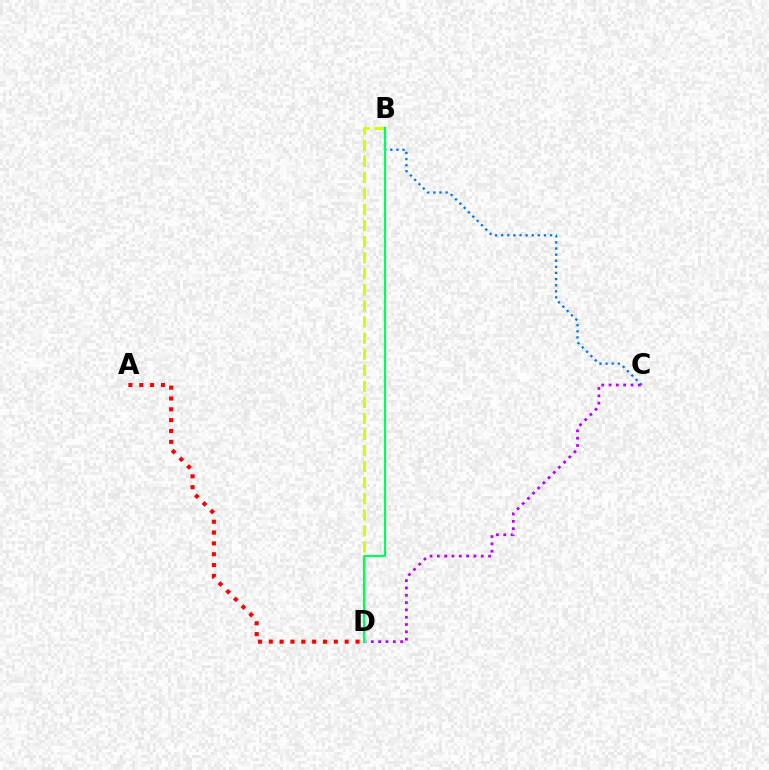{('B', 'C'): [{'color': '#0074ff', 'line_style': 'dotted', 'thickness': 1.66}], ('A', 'D'): [{'color': '#ff0000', 'line_style': 'dotted', 'thickness': 2.95}], ('C', 'D'): [{'color': '#b900ff', 'line_style': 'dotted', 'thickness': 1.99}], ('B', 'D'): [{'color': '#d1ff00', 'line_style': 'dashed', 'thickness': 2.18}, {'color': '#00ff5c', 'line_style': 'solid', 'thickness': 1.58}]}